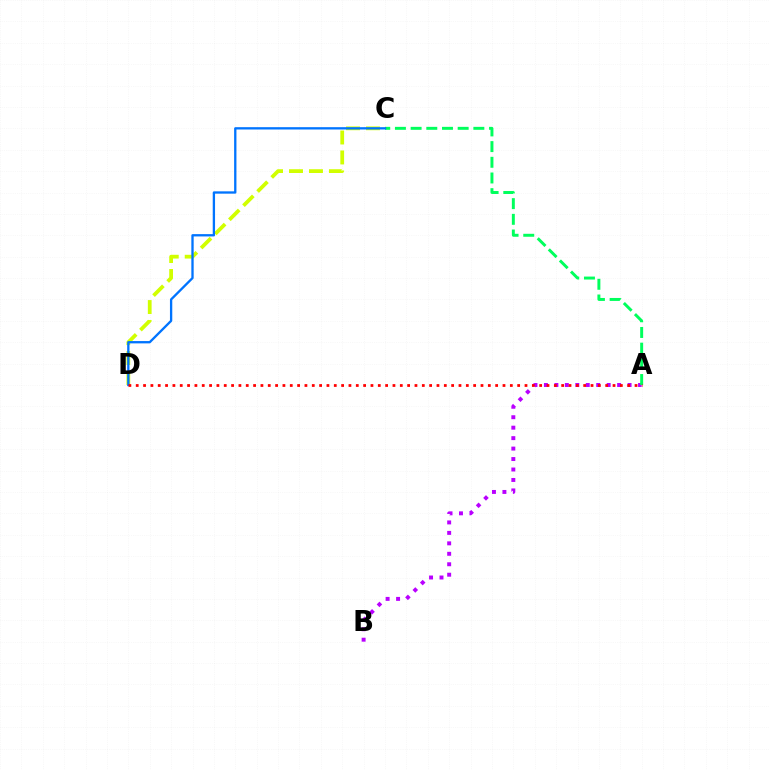{('A', 'B'): [{'color': '#b900ff', 'line_style': 'dotted', 'thickness': 2.84}], ('C', 'D'): [{'color': '#d1ff00', 'line_style': 'dashed', 'thickness': 2.71}, {'color': '#0074ff', 'line_style': 'solid', 'thickness': 1.67}], ('A', 'C'): [{'color': '#00ff5c', 'line_style': 'dashed', 'thickness': 2.13}], ('A', 'D'): [{'color': '#ff0000', 'line_style': 'dotted', 'thickness': 1.99}]}